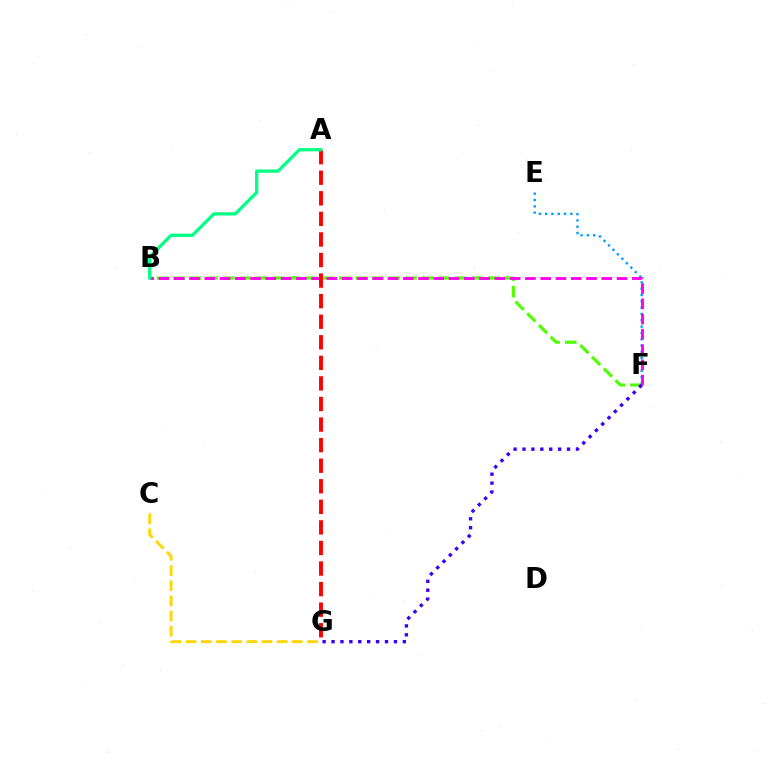{('E', 'F'): [{'color': '#009eff', 'line_style': 'dotted', 'thickness': 1.72}], ('B', 'F'): [{'color': '#4fff00', 'line_style': 'dashed', 'thickness': 2.25}, {'color': '#ff00ed', 'line_style': 'dashed', 'thickness': 2.07}], ('C', 'G'): [{'color': '#ffd500', 'line_style': 'dashed', 'thickness': 2.06}], ('A', 'G'): [{'color': '#ff0000', 'line_style': 'dashed', 'thickness': 2.79}], ('F', 'G'): [{'color': '#3700ff', 'line_style': 'dotted', 'thickness': 2.42}], ('A', 'B'): [{'color': '#00ff86', 'line_style': 'solid', 'thickness': 2.34}]}